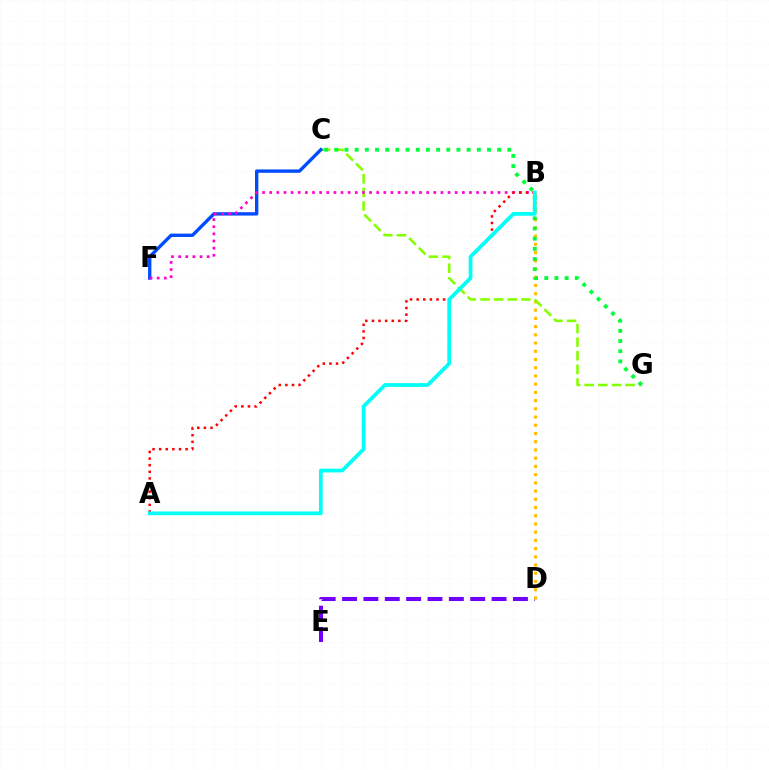{('D', 'E'): [{'color': '#7200ff', 'line_style': 'dashed', 'thickness': 2.9}], ('B', 'D'): [{'color': '#ffbd00', 'line_style': 'dotted', 'thickness': 2.23}], ('C', 'G'): [{'color': '#84ff00', 'line_style': 'dashed', 'thickness': 1.85}, {'color': '#00ff39', 'line_style': 'dotted', 'thickness': 2.77}], ('C', 'F'): [{'color': '#004bff', 'line_style': 'solid', 'thickness': 2.42}], ('B', 'F'): [{'color': '#ff00cf', 'line_style': 'dotted', 'thickness': 1.94}], ('A', 'B'): [{'color': '#ff0000', 'line_style': 'dotted', 'thickness': 1.8}, {'color': '#00fff6', 'line_style': 'solid', 'thickness': 2.69}]}